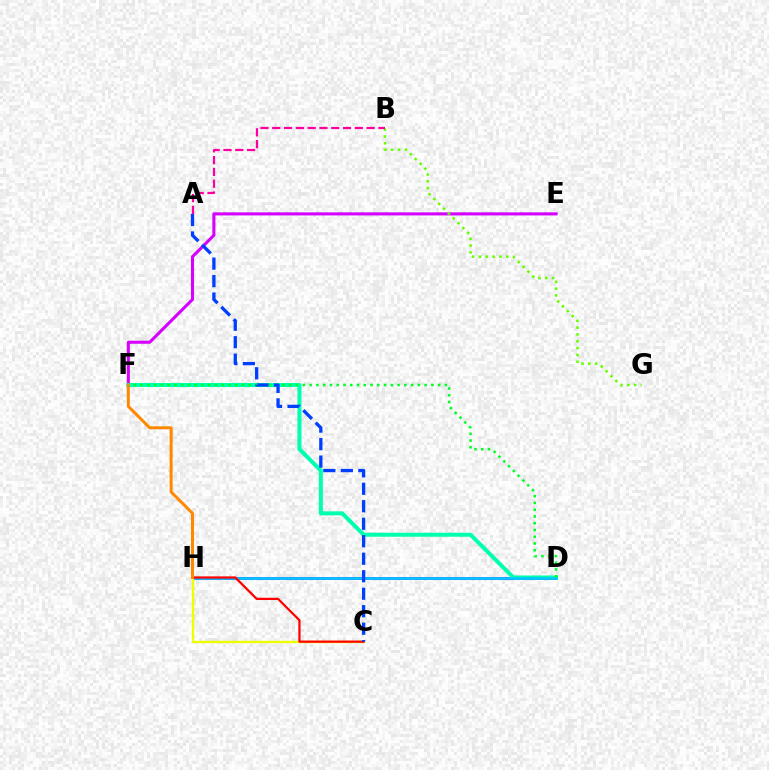{('D', 'H'): [{'color': '#4f00ff', 'line_style': 'solid', 'thickness': 1.85}, {'color': '#00c7ff', 'line_style': 'solid', 'thickness': 1.89}], ('E', 'F'): [{'color': '#d600ff', 'line_style': 'solid', 'thickness': 2.21}], ('D', 'F'): [{'color': '#00ffaf', 'line_style': 'solid', 'thickness': 2.9}, {'color': '#00ff27', 'line_style': 'dotted', 'thickness': 1.84}], ('C', 'H'): [{'color': '#eeff00', 'line_style': 'solid', 'thickness': 1.67}, {'color': '#ff0000', 'line_style': 'solid', 'thickness': 1.61}], ('F', 'H'): [{'color': '#ff8800', 'line_style': 'solid', 'thickness': 2.15}], ('B', 'G'): [{'color': '#66ff00', 'line_style': 'dotted', 'thickness': 1.86}], ('A', 'C'): [{'color': '#003fff', 'line_style': 'dashed', 'thickness': 2.38}], ('A', 'B'): [{'color': '#ff00a0', 'line_style': 'dashed', 'thickness': 1.6}]}